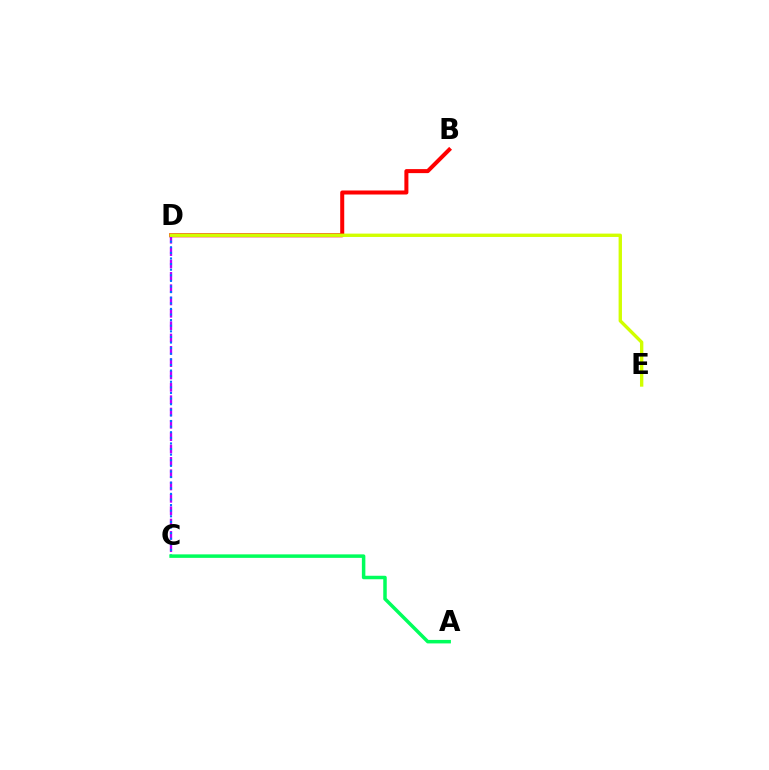{('B', 'D'): [{'color': '#ff0000', 'line_style': 'solid', 'thickness': 2.89}], ('C', 'D'): [{'color': '#b900ff', 'line_style': 'dashed', 'thickness': 1.68}, {'color': '#0074ff', 'line_style': 'dotted', 'thickness': 1.52}], ('A', 'C'): [{'color': '#00ff5c', 'line_style': 'solid', 'thickness': 2.52}], ('D', 'E'): [{'color': '#d1ff00', 'line_style': 'solid', 'thickness': 2.42}]}